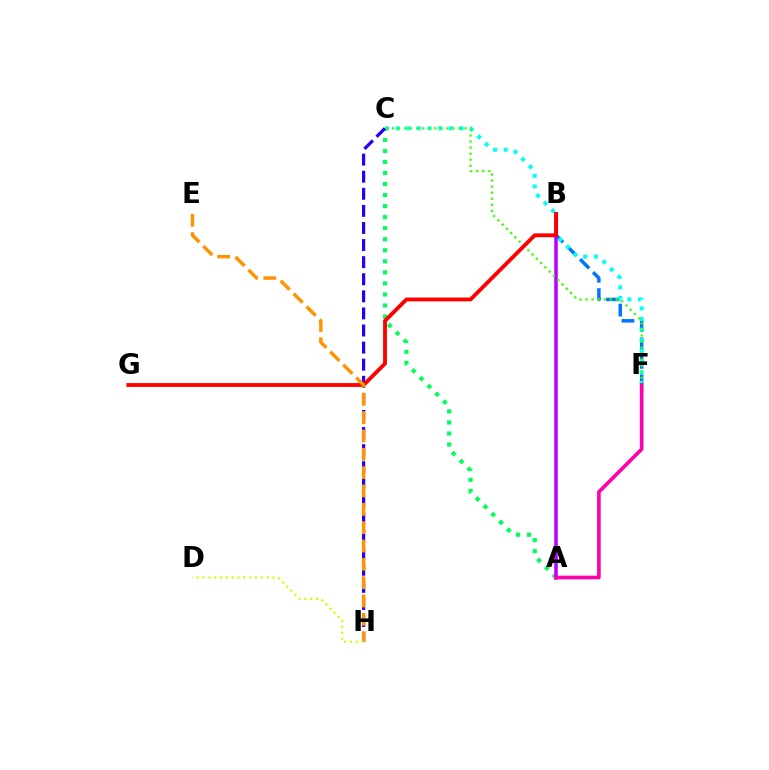{('A', 'C'): [{'color': '#00ff5c', 'line_style': 'dotted', 'thickness': 3.0}], ('B', 'F'): [{'color': '#0074ff', 'line_style': 'dashed', 'thickness': 2.5}], ('A', 'B'): [{'color': '#b900ff', 'line_style': 'solid', 'thickness': 2.53}], ('C', 'F'): [{'color': '#00fff6', 'line_style': 'dotted', 'thickness': 2.89}, {'color': '#3dff00', 'line_style': 'dotted', 'thickness': 1.64}], ('C', 'H'): [{'color': '#2500ff', 'line_style': 'dashed', 'thickness': 2.32}], ('A', 'F'): [{'color': '#ff00ac', 'line_style': 'solid', 'thickness': 2.63}], ('B', 'G'): [{'color': '#ff0000', 'line_style': 'solid', 'thickness': 2.78}], ('E', 'H'): [{'color': '#ff9400', 'line_style': 'dashed', 'thickness': 2.49}], ('D', 'H'): [{'color': '#d1ff00', 'line_style': 'dotted', 'thickness': 1.58}]}